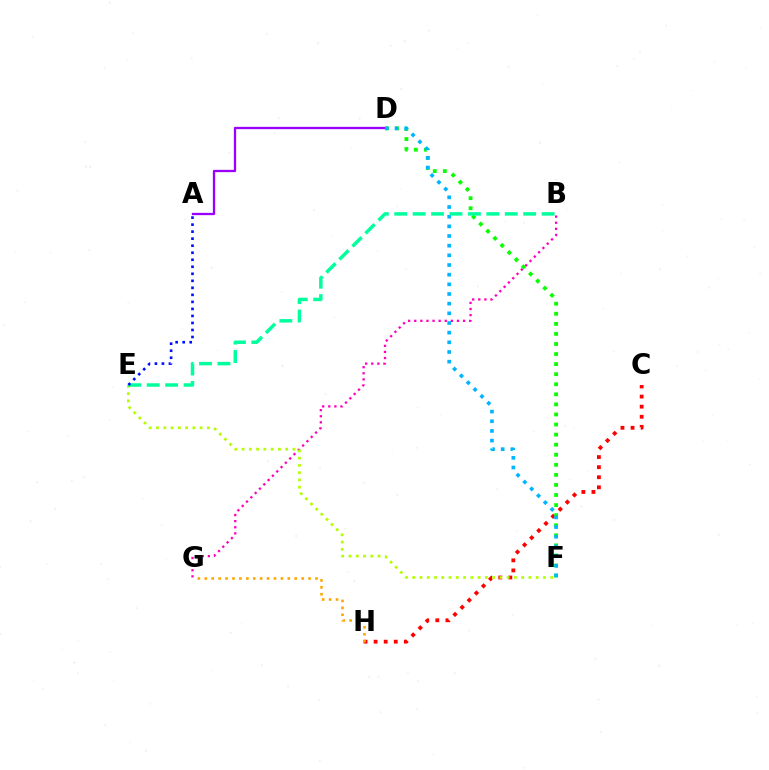{('C', 'H'): [{'color': '#ff0000', 'line_style': 'dotted', 'thickness': 2.74}], ('B', 'G'): [{'color': '#ff00bd', 'line_style': 'dotted', 'thickness': 1.66}], ('A', 'D'): [{'color': '#9b00ff', 'line_style': 'solid', 'thickness': 1.65}], ('E', 'F'): [{'color': '#b3ff00', 'line_style': 'dotted', 'thickness': 1.97}], ('D', 'F'): [{'color': '#08ff00', 'line_style': 'dotted', 'thickness': 2.74}, {'color': '#00b5ff', 'line_style': 'dotted', 'thickness': 2.63}], ('B', 'E'): [{'color': '#00ff9d', 'line_style': 'dashed', 'thickness': 2.5}], ('G', 'H'): [{'color': '#ffa500', 'line_style': 'dotted', 'thickness': 1.88}], ('A', 'E'): [{'color': '#0010ff', 'line_style': 'dotted', 'thickness': 1.91}]}